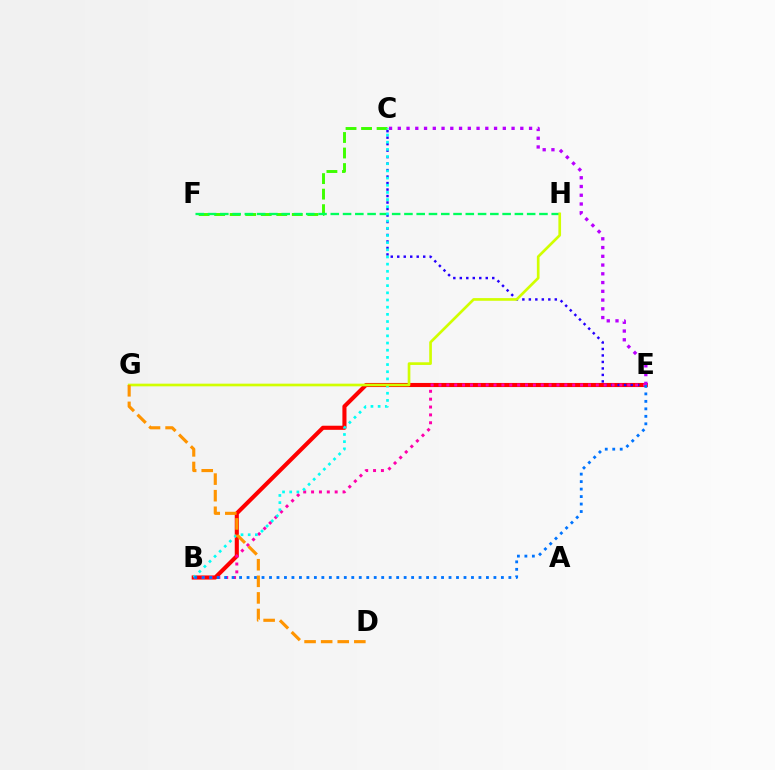{('B', 'E'): [{'color': '#ff0000', 'line_style': 'solid', 'thickness': 2.95}, {'color': '#ff00ac', 'line_style': 'dotted', 'thickness': 2.14}, {'color': '#0074ff', 'line_style': 'dotted', 'thickness': 2.03}], ('C', 'F'): [{'color': '#3dff00', 'line_style': 'dashed', 'thickness': 2.11}], ('C', 'E'): [{'color': '#2500ff', 'line_style': 'dotted', 'thickness': 1.76}, {'color': '#b900ff', 'line_style': 'dotted', 'thickness': 2.38}], ('F', 'H'): [{'color': '#00ff5c', 'line_style': 'dashed', 'thickness': 1.67}], ('B', 'C'): [{'color': '#00fff6', 'line_style': 'dotted', 'thickness': 1.95}], ('G', 'H'): [{'color': '#d1ff00', 'line_style': 'solid', 'thickness': 1.93}], ('D', 'G'): [{'color': '#ff9400', 'line_style': 'dashed', 'thickness': 2.25}]}